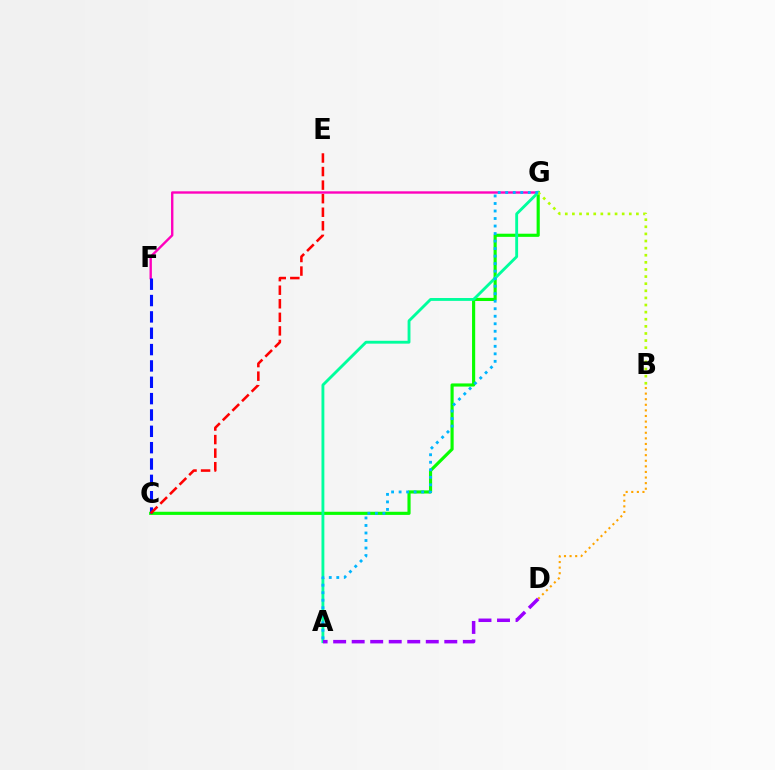{('F', 'G'): [{'color': '#ff00bd', 'line_style': 'solid', 'thickness': 1.72}], ('C', 'G'): [{'color': '#08ff00', 'line_style': 'solid', 'thickness': 2.26}], ('A', 'G'): [{'color': '#00ff9d', 'line_style': 'solid', 'thickness': 2.06}, {'color': '#00b5ff', 'line_style': 'dotted', 'thickness': 2.04}], ('B', 'D'): [{'color': '#ffa500', 'line_style': 'dotted', 'thickness': 1.52}], ('B', 'G'): [{'color': '#b3ff00', 'line_style': 'dotted', 'thickness': 1.93}], ('A', 'D'): [{'color': '#9b00ff', 'line_style': 'dashed', 'thickness': 2.52}], ('C', 'F'): [{'color': '#0010ff', 'line_style': 'dashed', 'thickness': 2.22}], ('C', 'E'): [{'color': '#ff0000', 'line_style': 'dashed', 'thickness': 1.84}]}